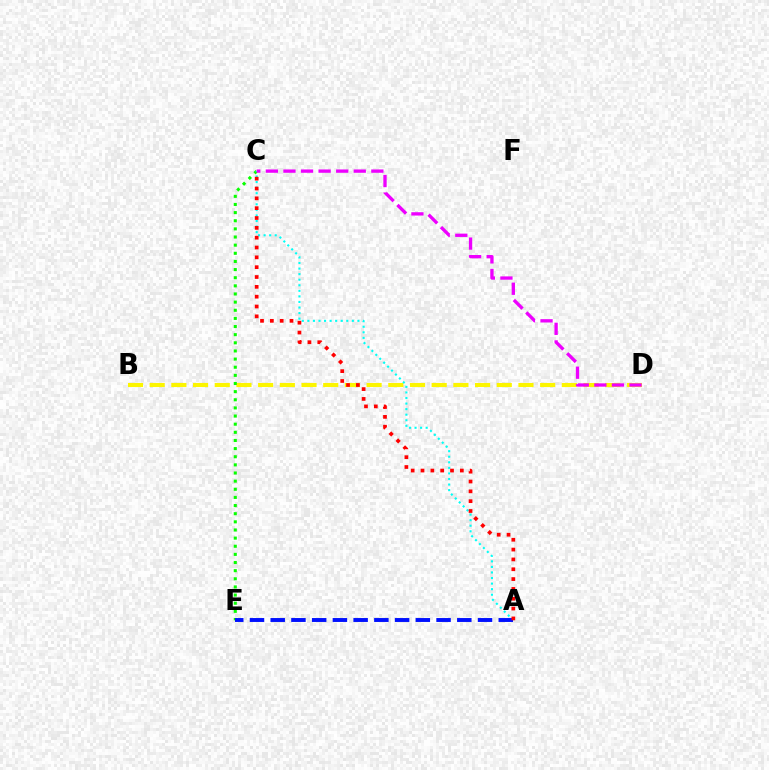{('B', 'D'): [{'color': '#fcf500', 'line_style': 'dashed', 'thickness': 2.95}], ('C', 'E'): [{'color': '#08ff00', 'line_style': 'dotted', 'thickness': 2.21}], ('A', 'C'): [{'color': '#00fff6', 'line_style': 'dotted', 'thickness': 1.51}, {'color': '#ff0000', 'line_style': 'dotted', 'thickness': 2.67}], ('C', 'D'): [{'color': '#ee00ff', 'line_style': 'dashed', 'thickness': 2.39}], ('A', 'E'): [{'color': '#0010ff', 'line_style': 'dashed', 'thickness': 2.82}]}